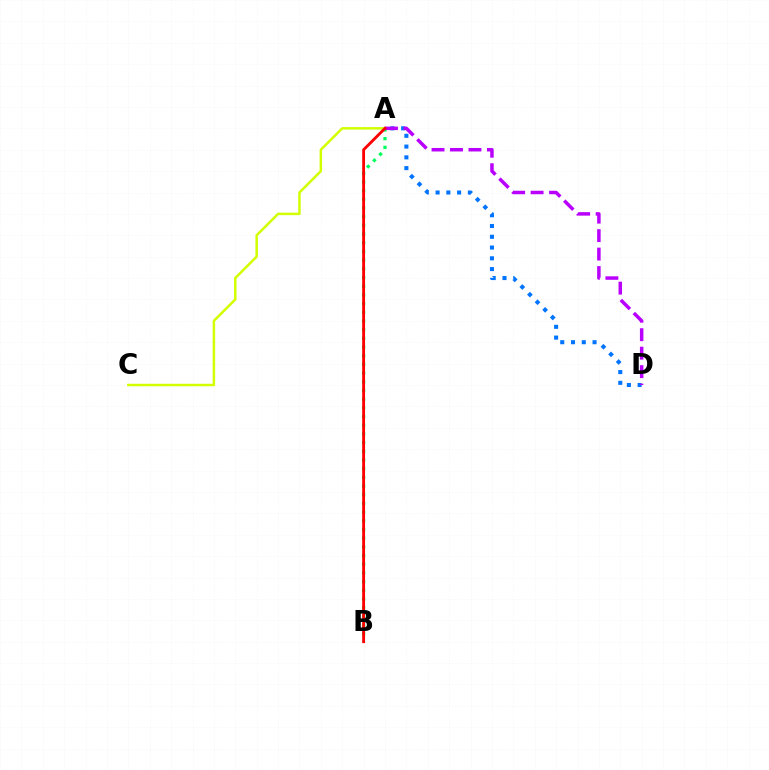{('A', 'D'): [{'color': '#0074ff', 'line_style': 'dotted', 'thickness': 2.92}, {'color': '#b900ff', 'line_style': 'dashed', 'thickness': 2.51}], ('A', 'C'): [{'color': '#d1ff00', 'line_style': 'solid', 'thickness': 1.79}], ('A', 'B'): [{'color': '#00ff5c', 'line_style': 'dotted', 'thickness': 2.36}, {'color': '#ff0000', 'line_style': 'solid', 'thickness': 2.05}]}